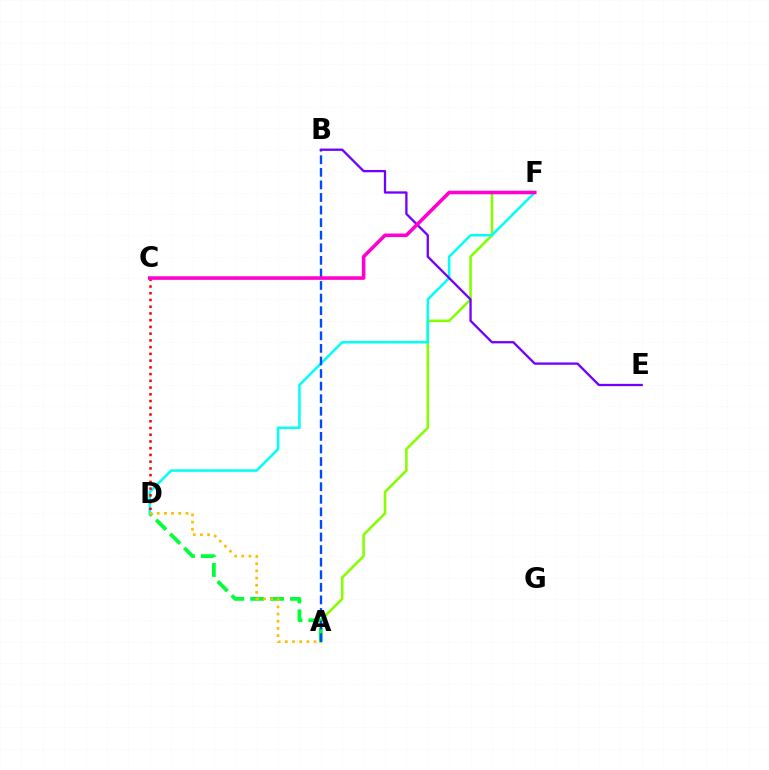{('A', 'F'): [{'color': '#84ff00', 'line_style': 'solid', 'thickness': 1.85}], ('A', 'D'): [{'color': '#00ff39', 'line_style': 'dashed', 'thickness': 2.7}, {'color': '#ffbd00', 'line_style': 'dotted', 'thickness': 1.95}], ('D', 'F'): [{'color': '#00fff6', 'line_style': 'solid', 'thickness': 1.81}], ('A', 'B'): [{'color': '#004bff', 'line_style': 'dashed', 'thickness': 1.71}], ('C', 'D'): [{'color': '#ff0000', 'line_style': 'dotted', 'thickness': 1.83}], ('B', 'E'): [{'color': '#7200ff', 'line_style': 'solid', 'thickness': 1.66}], ('C', 'F'): [{'color': '#ff00cf', 'line_style': 'solid', 'thickness': 2.57}]}